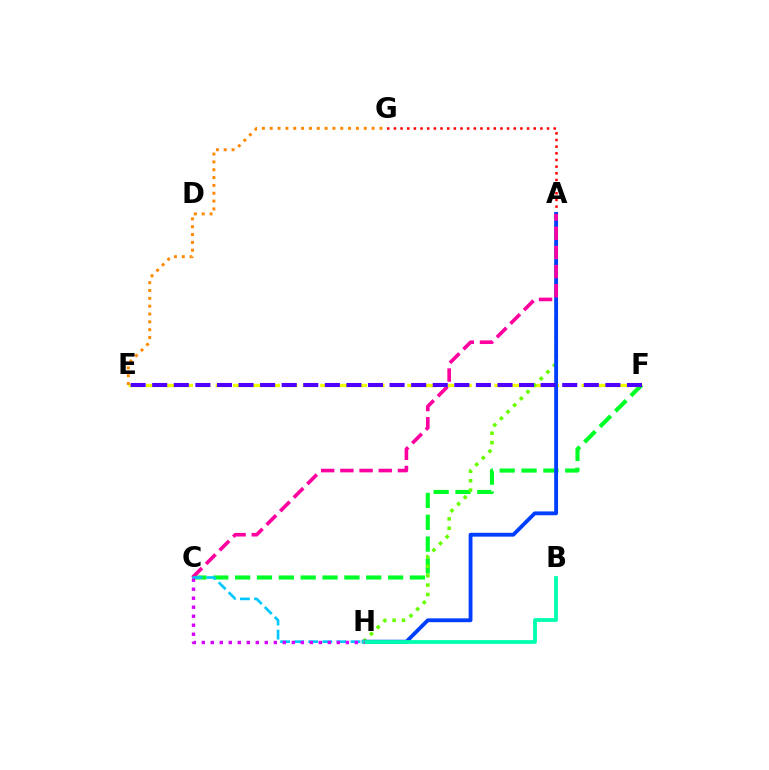{('A', 'G'): [{'color': '#ff0000', 'line_style': 'dotted', 'thickness': 1.81}], ('E', 'F'): [{'color': '#eeff00', 'line_style': 'dashed', 'thickness': 2.37}, {'color': '#4f00ff', 'line_style': 'dashed', 'thickness': 2.93}], ('C', 'F'): [{'color': '#00ff27', 'line_style': 'dashed', 'thickness': 2.97}], ('A', 'H'): [{'color': '#66ff00', 'line_style': 'dotted', 'thickness': 2.55}, {'color': '#003fff', 'line_style': 'solid', 'thickness': 2.76}], ('A', 'C'): [{'color': '#ff00a0', 'line_style': 'dashed', 'thickness': 2.61}], ('E', 'G'): [{'color': '#ff8800', 'line_style': 'dotted', 'thickness': 2.13}], ('C', 'H'): [{'color': '#00c7ff', 'line_style': 'dashed', 'thickness': 1.91}, {'color': '#d600ff', 'line_style': 'dotted', 'thickness': 2.45}], ('B', 'H'): [{'color': '#00ffaf', 'line_style': 'solid', 'thickness': 2.72}]}